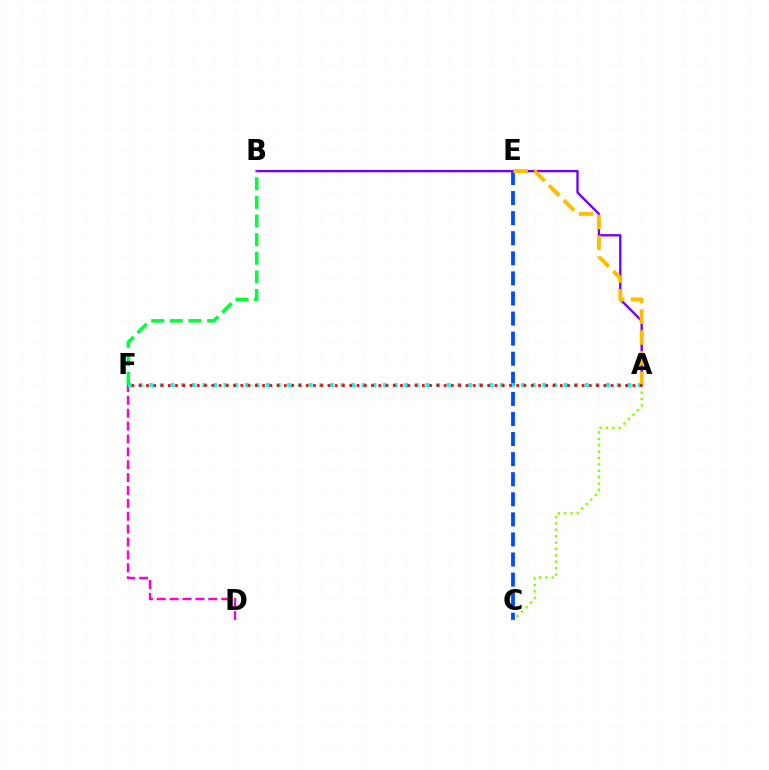{('C', 'E'): [{'color': '#004bff', 'line_style': 'dashed', 'thickness': 2.73}], ('D', 'F'): [{'color': '#ff00cf', 'line_style': 'dashed', 'thickness': 1.75}], ('A', 'B'): [{'color': '#7200ff', 'line_style': 'solid', 'thickness': 1.69}], ('A', 'C'): [{'color': '#84ff00', 'line_style': 'dotted', 'thickness': 1.73}], ('A', 'E'): [{'color': '#ffbd00', 'line_style': 'dashed', 'thickness': 2.83}], ('A', 'F'): [{'color': '#00fff6', 'line_style': 'dotted', 'thickness': 2.89}, {'color': '#ff0000', 'line_style': 'dotted', 'thickness': 1.97}], ('B', 'F'): [{'color': '#00ff39', 'line_style': 'dashed', 'thickness': 2.53}]}